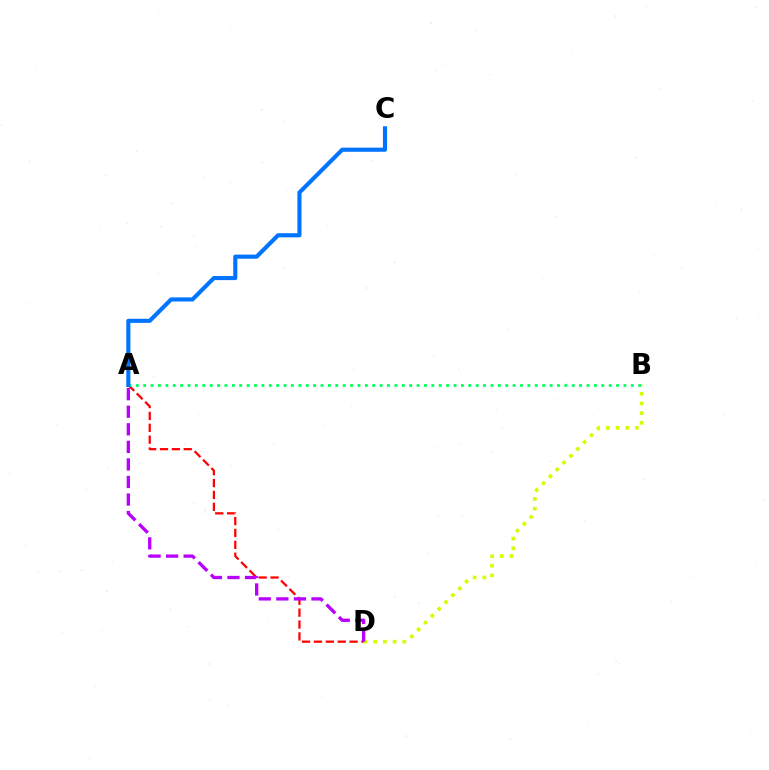{('B', 'D'): [{'color': '#d1ff00', 'line_style': 'dotted', 'thickness': 2.64}], ('A', 'D'): [{'color': '#ff0000', 'line_style': 'dashed', 'thickness': 1.61}, {'color': '#b900ff', 'line_style': 'dashed', 'thickness': 2.39}], ('A', 'B'): [{'color': '#00ff5c', 'line_style': 'dotted', 'thickness': 2.01}], ('A', 'C'): [{'color': '#0074ff', 'line_style': 'solid', 'thickness': 2.96}]}